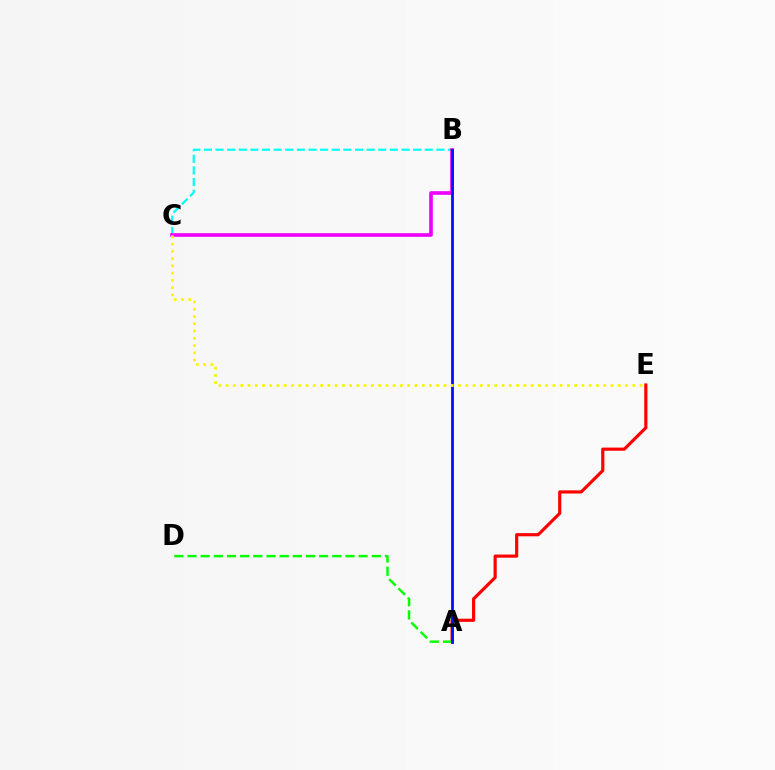{('B', 'C'): [{'color': '#00fff6', 'line_style': 'dashed', 'thickness': 1.58}, {'color': '#ee00ff', 'line_style': 'solid', 'thickness': 2.63}], ('A', 'E'): [{'color': '#ff0000', 'line_style': 'solid', 'thickness': 2.28}], ('A', 'D'): [{'color': '#08ff00', 'line_style': 'dashed', 'thickness': 1.79}], ('A', 'B'): [{'color': '#0010ff', 'line_style': 'solid', 'thickness': 2.0}], ('C', 'E'): [{'color': '#fcf500', 'line_style': 'dotted', 'thickness': 1.97}]}